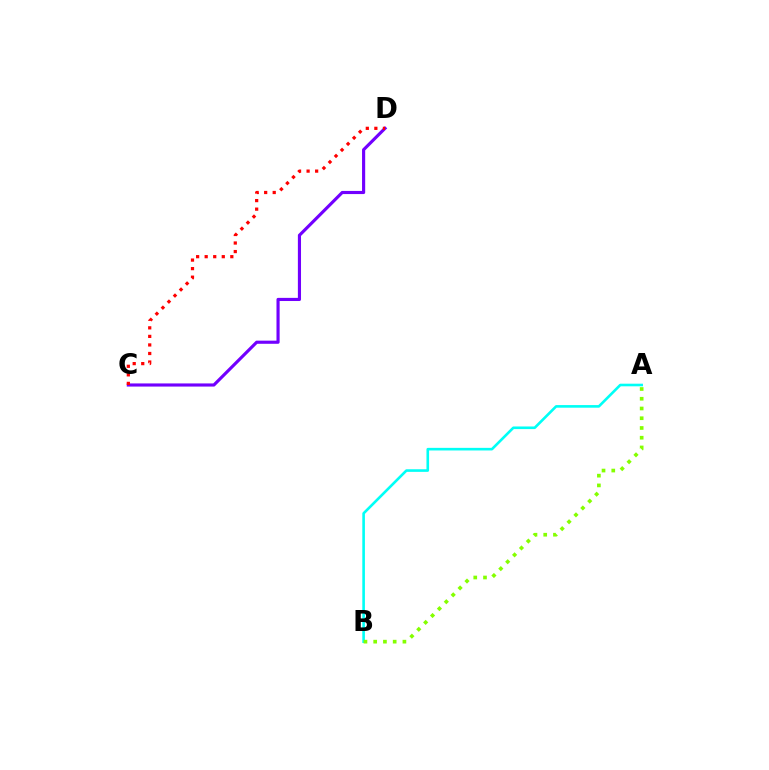{('C', 'D'): [{'color': '#7200ff', 'line_style': 'solid', 'thickness': 2.26}, {'color': '#ff0000', 'line_style': 'dotted', 'thickness': 2.32}], ('A', 'B'): [{'color': '#00fff6', 'line_style': 'solid', 'thickness': 1.88}, {'color': '#84ff00', 'line_style': 'dotted', 'thickness': 2.65}]}